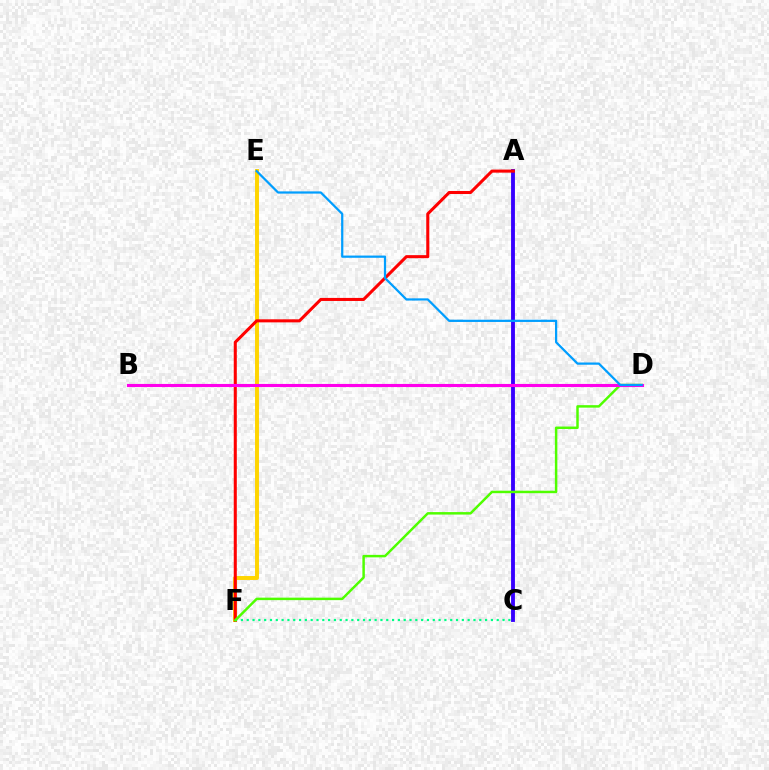{('E', 'F'): [{'color': '#ffd500', 'line_style': 'solid', 'thickness': 2.83}], ('A', 'C'): [{'color': '#3700ff', 'line_style': 'solid', 'thickness': 2.78}], ('A', 'F'): [{'color': '#ff0000', 'line_style': 'solid', 'thickness': 2.2}], ('C', 'F'): [{'color': '#00ff86', 'line_style': 'dotted', 'thickness': 1.58}], ('D', 'F'): [{'color': '#4fff00', 'line_style': 'solid', 'thickness': 1.78}], ('B', 'D'): [{'color': '#ff00ed', 'line_style': 'solid', 'thickness': 2.24}], ('D', 'E'): [{'color': '#009eff', 'line_style': 'solid', 'thickness': 1.6}]}